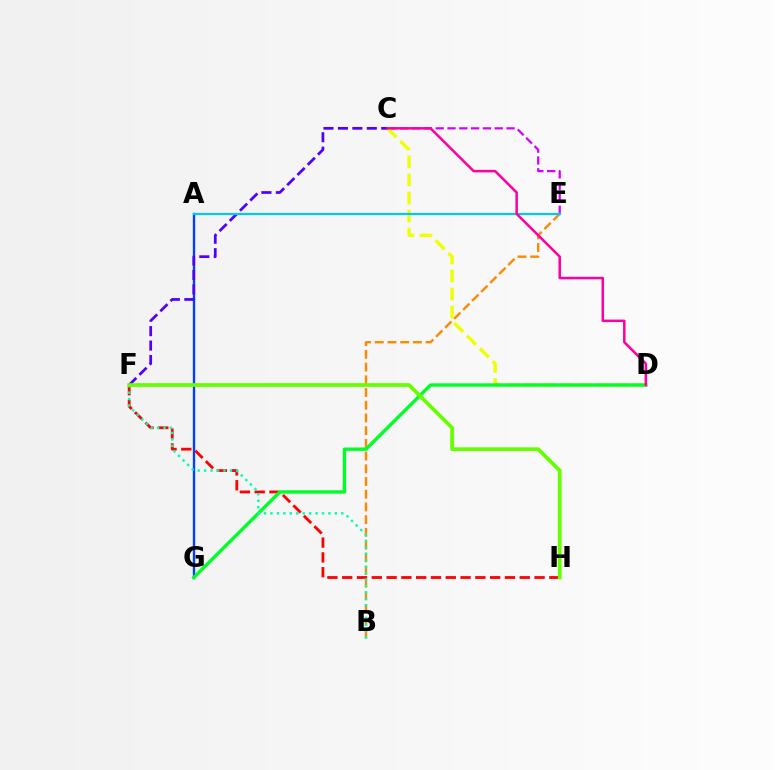{('A', 'G'): [{'color': '#003fff', 'line_style': 'solid', 'thickness': 1.69}], ('C', 'E'): [{'color': '#d600ff', 'line_style': 'dashed', 'thickness': 1.6}], ('B', 'E'): [{'color': '#ff8800', 'line_style': 'dashed', 'thickness': 1.73}], ('C', 'D'): [{'color': '#eeff00', 'line_style': 'dashed', 'thickness': 2.46}, {'color': '#ff00a0', 'line_style': 'solid', 'thickness': 1.82}], ('F', 'H'): [{'color': '#ff0000', 'line_style': 'dashed', 'thickness': 2.01}, {'color': '#66ff00', 'line_style': 'solid', 'thickness': 2.69}], ('D', 'G'): [{'color': '#00ff27', 'line_style': 'solid', 'thickness': 2.45}], ('B', 'F'): [{'color': '#00ffaf', 'line_style': 'dotted', 'thickness': 1.75}], ('C', 'F'): [{'color': '#4f00ff', 'line_style': 'dashed', 'thickness': 1.96}], ('A', 'E'): [{'color': '#00c7ff', 'line_style': 'solid', 'thickness': 1.58}]}